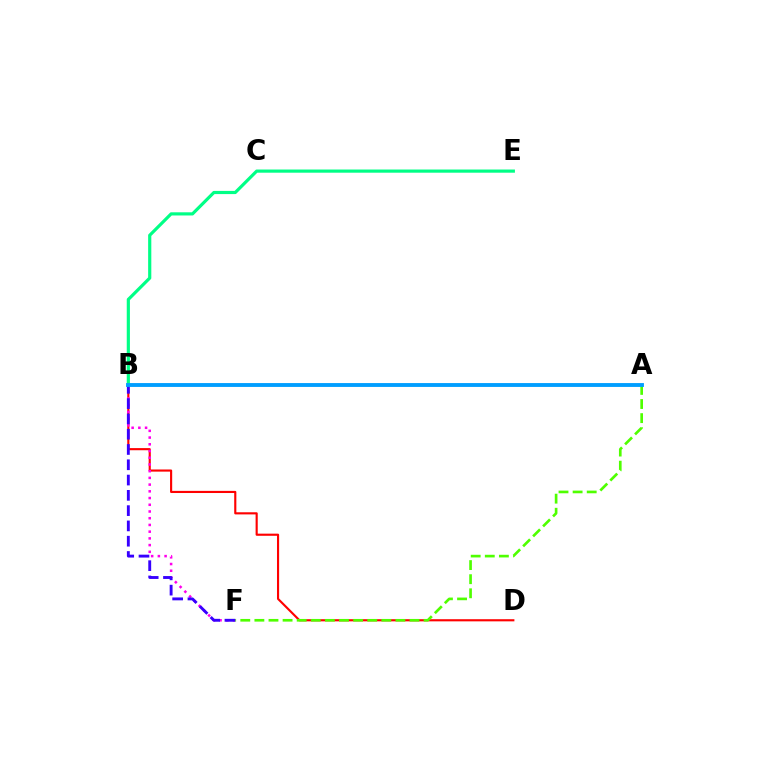{('B', 'D'): [{'color': '#ff0000', 'line_style': 'solid', 'thickness': 1.54}], ('B', 'F'): [{'color': '#ff00ed', 'line_style': 'dotted', 'thickness': 1.83}, {'color': '#3700ff', 'line_style': 'dashed', 'thickness': 2.08}], ('A', 'F'): [{'color': '#4fff00', 'line_style': 'dashed', 'thickness': 1.92}], ('B', 'E'): [{'color': '#00ff86', 'line_style': 'solid', 'thickness': 2.29}], ('A', 'B'): [{'color': '#ffd500', 'line_style': 'dotted', 'thickness': 1.51}, {'color': '#009eff', 'line_style': 'solid', 'thickness': 2.78}]}